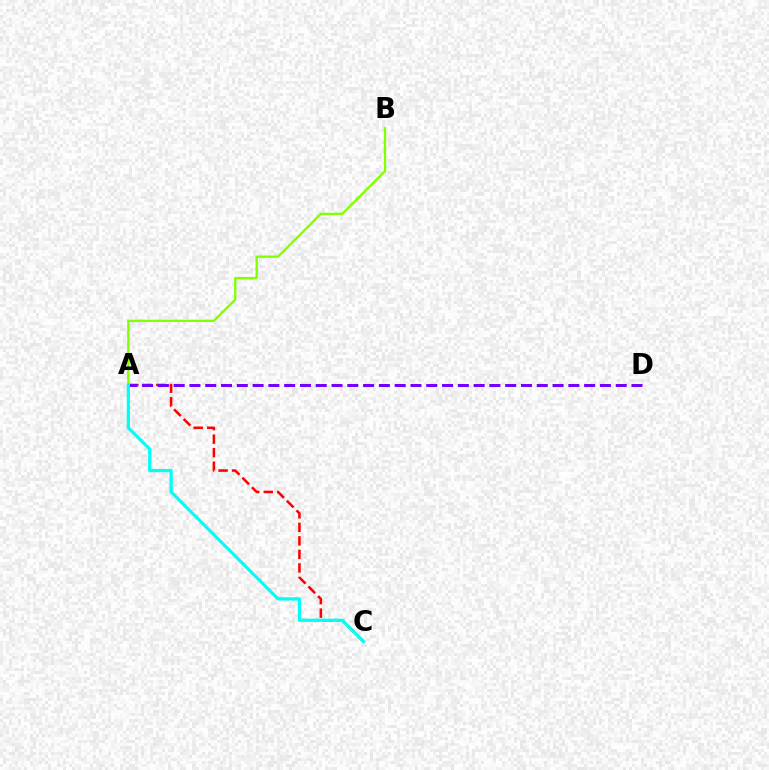{('A', 'C'): [{'color': '#ff0000', 'line_style': 'dashed', 'thickness': 1.84}, {'color': '#00fff6', 'line_style': 'solid', 'thickness': 2.33}], ('A', 'B'): [{'color': '#84ff00', 'line_style': 'solid', 'thickness': 1.69}], ('A', 'D'): [{'color': '#7200ff', 'line_style': 'dashed', 'thickness': 2.14}]}